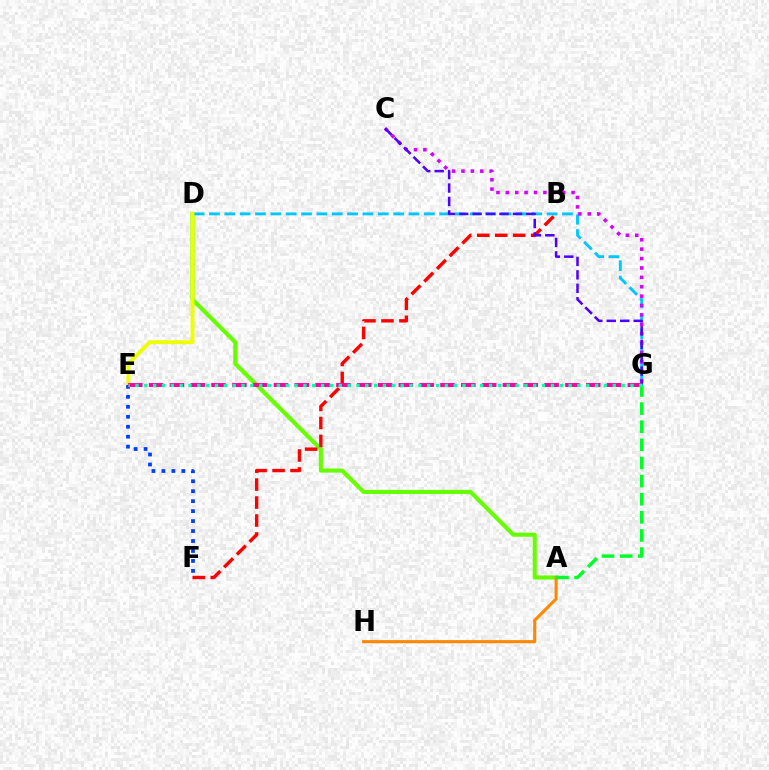{('A', 'D'): [{'color': '#66ff00', 'line_style': 'solid', 'thickness': 2.95}], ('B', 'F'): [{'color': '#ff0000', 'line_style': 'dashed', 'thickness': 2.44}], ('D', 'G'): [{'color': '#00c7ff', 'line_style': 'dashed', 'thickness': 2.09}], ('C', 'G'): [{'color': '#d600ff', 'line_style': 'dotted', 'thickness': 2.55}, {'color': '#4f00ff', 'line_style': 'dashed', 'thickness': 1.83}], ('A', 'H'): [{'color': '#ff8800', 'line_style': 'solid', 'thickness': 2.22}], ('A', 'G'): [{'color': '#00ff27', 'line_style': 'dashed', 'thickness': 2.46}], ('D', 'E'): [{'color': '#eeff00', 'line_style': 'solid', 'thickness': 2.8}], ('E', 'F'): [{'color': '#003fff', 'line_style': 'dotted', 'thickness': 2.71}], ('E', 'G'): [{'color': '#ff00a0', 'line_style': 'dashed', 'thickness': 2.83}, {'color': '#00ffaf', 'line_style': 'dotted', 'thickness': 2.4}]}